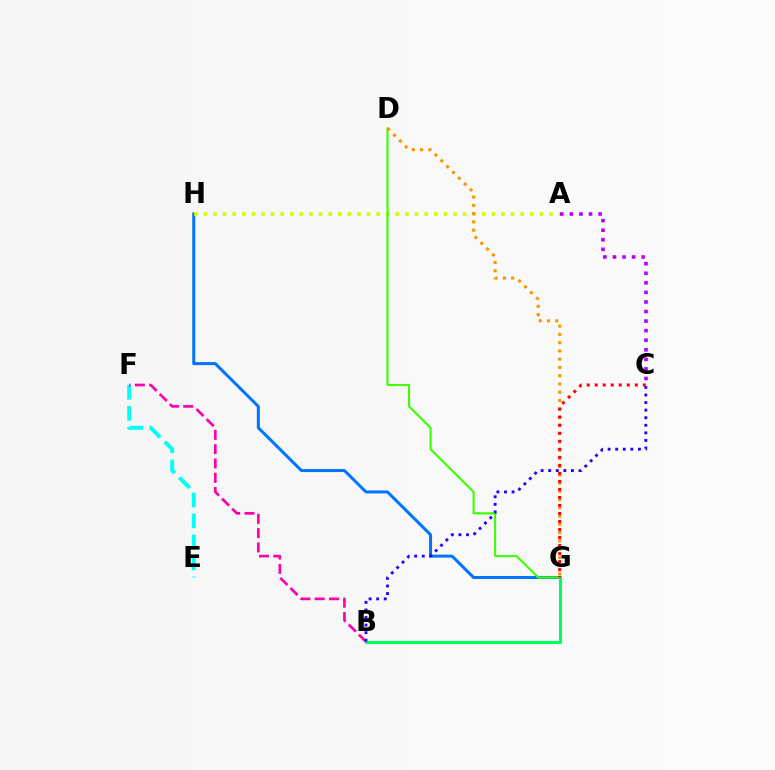{('E', 'F'): [{'color': '#00fff6', 'line_style': 'dashed', 'thickness': 2.85}], ('G', 'H'): [{'color': '#0074ff', 'line_style': 'solid', 'thickness': 2.16}], ('B', 'F'): [{'color': '#ff00ac', 'line_style': 'dashed', 'thickness': 1.94}], ('A', 'H'): [{'color': '#d1ff00', 'line_style': 'dotted', 'thickness': 2.61}], ('D', 'G'): [{'color': '#3dff00', 'line_style': 'solid', 'thickness': 1.52}, {'color': '#ff9400', 'line_style': 'dotted', 'thickness': 2.24}], ('B', 'G'): [{'color': '#00ff5c', 'line_style': 'solid', 'thickness': 2.23}], ('A', 'C'): [{'color': '#b900ff', 'line_style': 'dotted', 'thickness': 2.6}], ('B', 'C'): [{'color': '#2500ff', 'line_style': 'dotted', 'thickness': 2.06}], ('C', 'G'): [{'color': '#ff0000', 'line_style': 'dotted', 'thickness': 2.18}]}